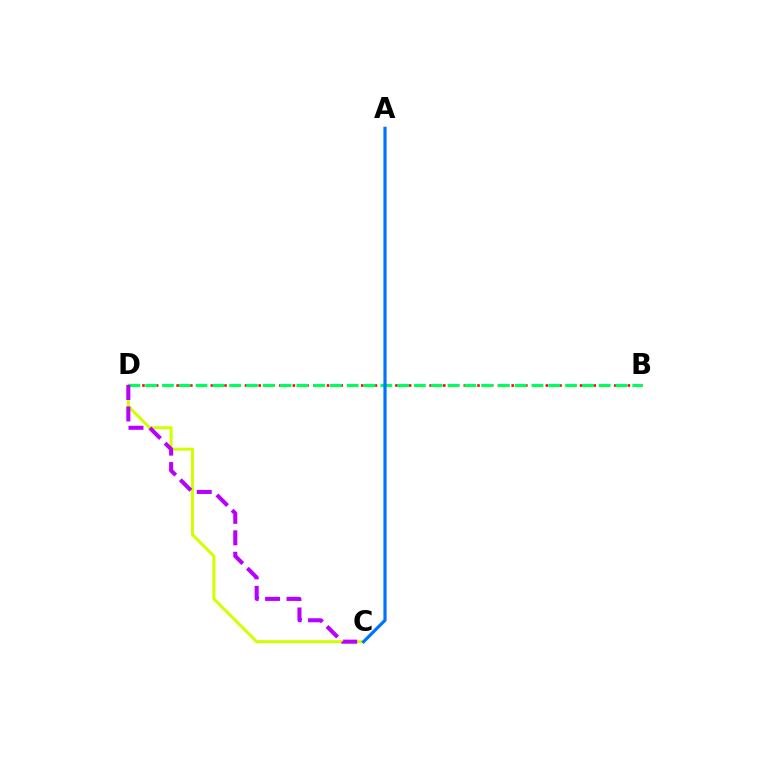{('C', 'D'): [{'color': '#d1ff00', 'line_style': 'solid', 'thickness': 2.18}, {'color': '#b900ff', 'line_style': 'dashed', 'thickness': 2.92}], ('B', 'D'): [{'color': '#ff0000', 'line_style': 'dotted', 'thickness': 1.86}, {'color': '#00ff5c', 'line_style': 'dashed', 'thickness': 2.28}], ('A', 'C'): [{'color': '#0074ff', 'line_style': 'solid', 'thickness': 2.3}]}